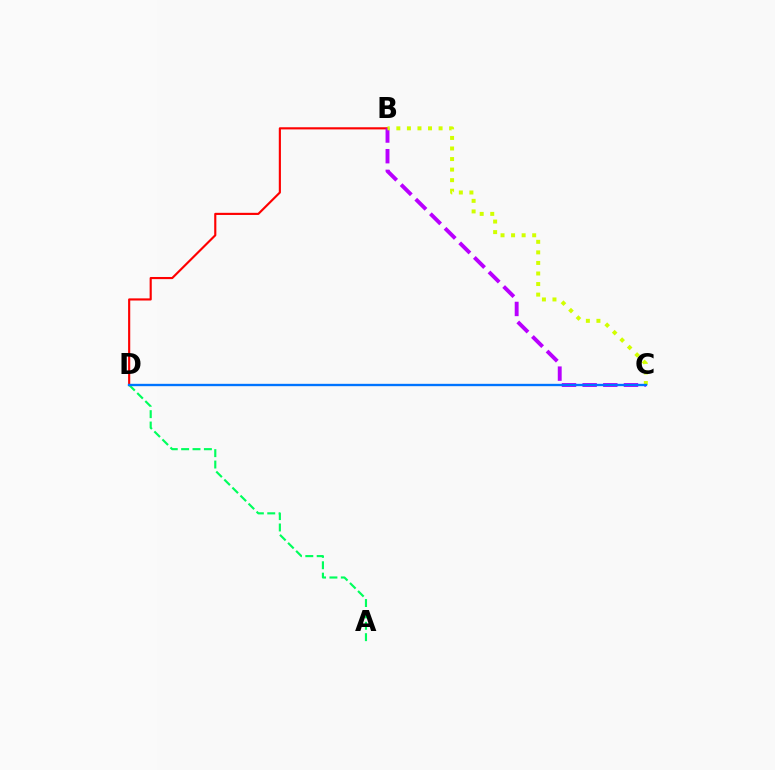{('B', 'D'): [{'color': '#ff0000', 'line_style': 'solid', 'thickness': 1.54}], ('B', 'C'): [{'color': '#b900ff', 'line_style': 'dashed', 'thickness': 2.81}, {'color': '#d1ff00', 'line_style': 'dotted', 'thickness': 2.87}], ('A', 'D'): [{'color': '#00ff5c', 'line_style': 'dashed', 'thickness': 1.55}], ('C', 'D'): [{'color': '#0074ff', 'line_style': 'solid', 'thickness': 1.69}]}